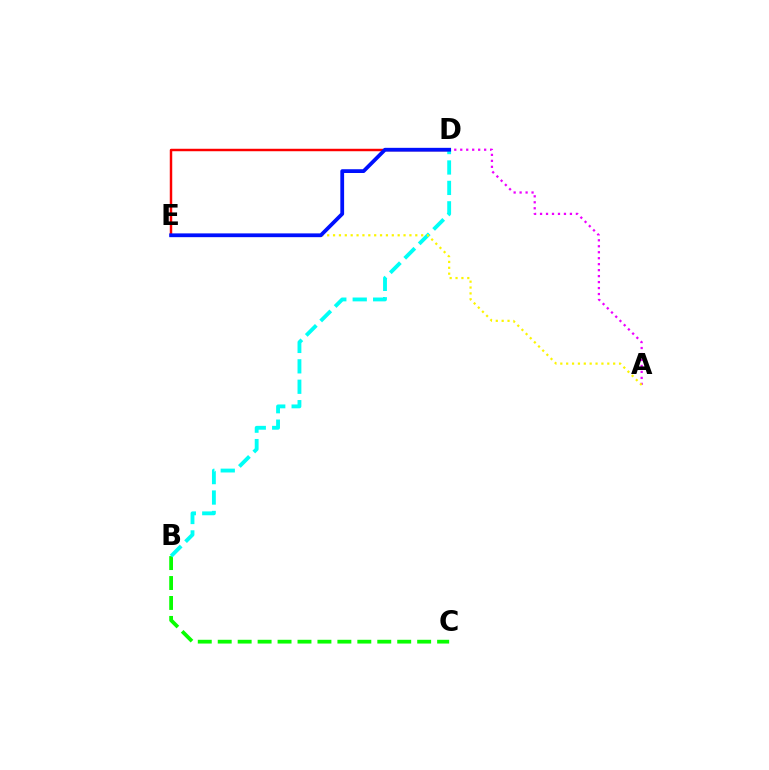{('A', 'D'): [{'color': '#ee00ff', 'line_style': 'dotted', 'thickness': 1.62}], ('B', 'C'): [{'color': '#08ff00', 'line_style': 'dashed', 'thickness': 2.71}], ('D', 'E'): [{'color': '#ff0000', 'line_style': 'solid', 'thickness': 1.77}, {'color': '#0010ff', 'line_style': 'solid', 'thickness': 2.72}], ('B', 'D'): [{'color': '#00fff6', 'line_style': 'dashed', 'thickness': 2.77}], ('A', 'E'): [{'color': '#fcf500', 'line_style': 'dotted', 'thickness': 1.6}]}